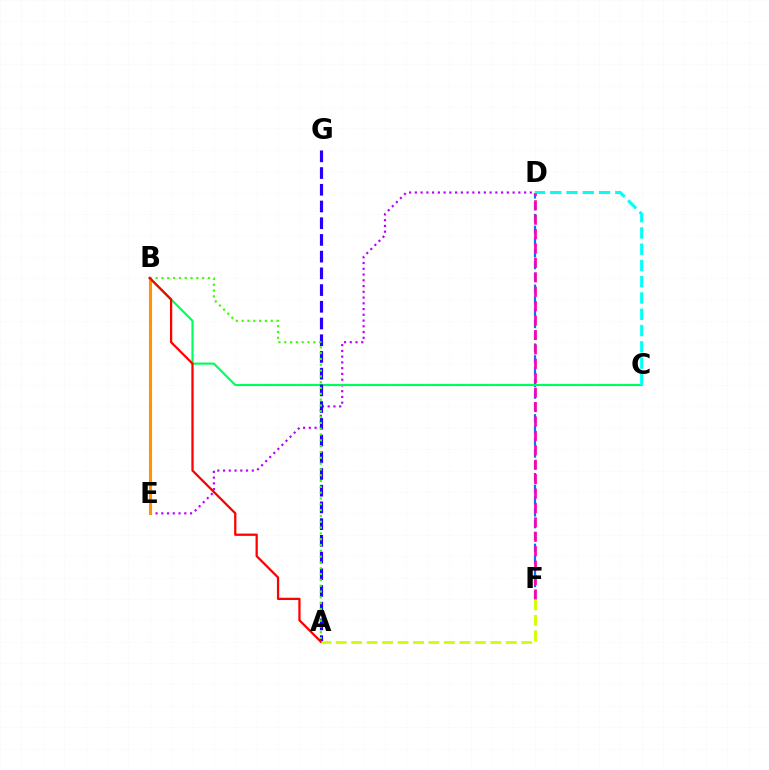{('D', 'E'): [{'color': '#b900ff', 'line_style': 'dotted', 'thickness': 1.56}], ('D', 'F'): [{'color': '#0074ff', 'line_style': 'dashed', 'thickness': 1.6}, {'color': '#ff00ac', 'line_style': 'dashed', 'thickness': 1.96}], ('B', 'C'): [{'color': '#00ff5c', 'line_style': 'solid', 'thickness': 1.55}], ('A', 'G'): [{'color': '#2500ff', 'line_style': 'dashed', 'thickness': 2.27}], ('B', 'E'): [{'color': '#ff9400', 'line_style': 'solid', 'thickness': 2.24}], ('A', 'B'): [{'color': '#3dff00', 'line_style': 'dotted', 'thickness': 1.58}, {'color': '#ff0000', 'line_style': 'solid', 'thickness': 1.63}], ('C', 'D'): [{'color': '#00fff6', 'line_style': 'dashed', 'thickness': 2.21}], ('A', 'F'): [{'color': '#d1ff00', 'line_style': 'dashed', 'thickness': 2.1}]}